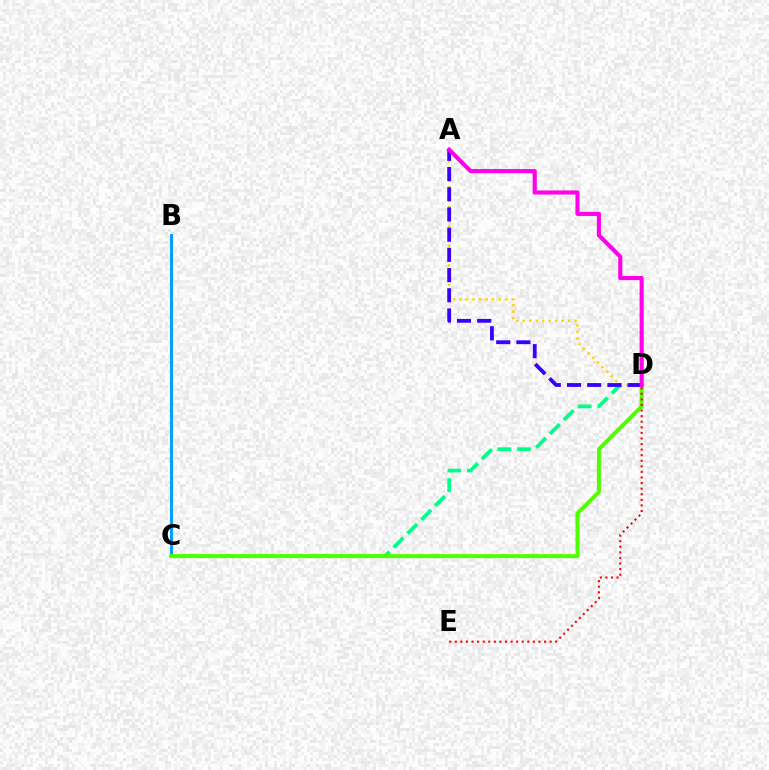{('B', 'C'): [{'color': '#009eff', 'line_style': 'solid', 'thickness': 2.12}], ('C', 'D'): [{'color': '#00ff86', 'line_style': 'dashed', 'thickness': 2.67}, {'color': '#4fff00', 'line_style': 'solid', 'thickness': 2.87}], ('A', 'D'): [{'color': '#ffd500', 'line_style': 'dotted', 'thickness': 1.76}, {'color': '#3700ff', 'line_style': 'dashed', 'thickness': 2.74}, {'color': '#ff00ed', 'line_style': 'solid', 'thickness': 2.96}], ('D', 'E'): [{'color': '#ff0000', 'line_style': 'dotted', 'thickness': 1.52}]}